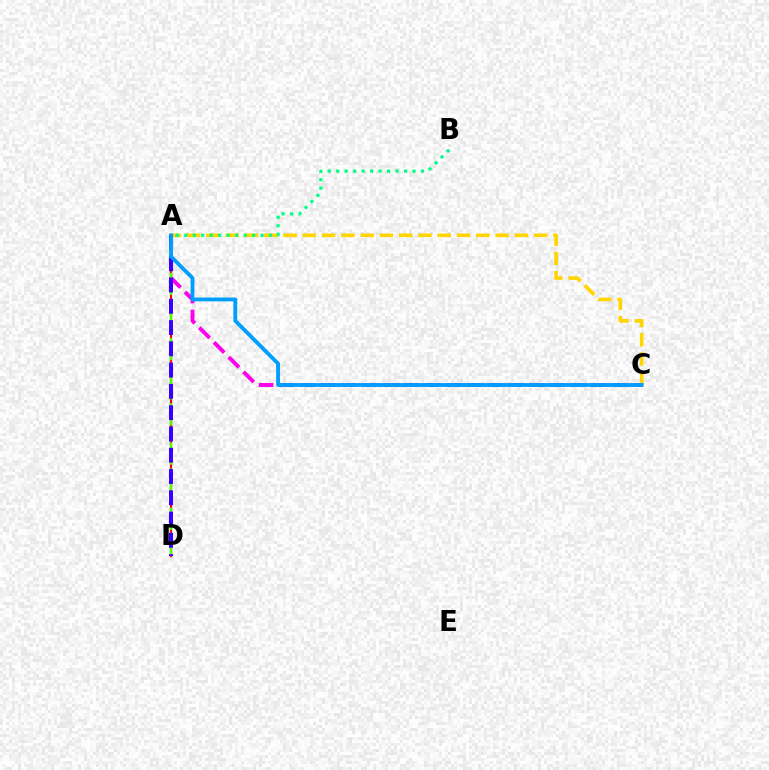{('A', 'D'): [{'color': '#ff0000', 'line_style': 'solid', 'thickness': 1.58}, {'color': '#4fff00', 'line_style': 'dashed', 'thickness': 1.77}, {'color': '#3700ff', 'line_style': 'dashed', 'thickness': 2.89}], ('A', 'C'): [{'color': '#ff00ed', 'line_style': 'dashed', 'thickness': 2.83}, {'color': '#ffd500', 'line_style': 'dashed', 'thickness': 2.62}, {'color': '#009eff', 'line_style': 'solid', 'thickness': 2.75}], ('A', 'B'): [{'color': '#00ff86', 'line_style': 'dotted', 'thickness': 2.3}]}